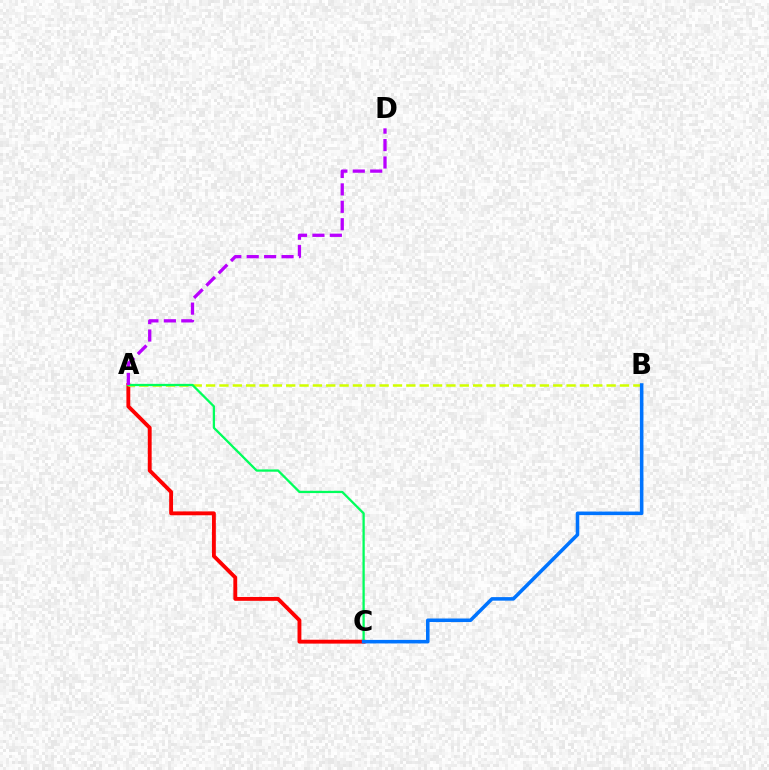{('A', 'C'): [{'color': '#ff0000', 'line_style': 'solid', 'thickness': 2.78}, {'color': '#00ff5c', 'line_style': 'solid', 'thickness': 1.64}], ('A', 'B'): [{'color': '#d1ff00', 'line_style': 'dashed', 'thickness': 1.81}], ('A', 'D'): [{'color': '#b900ff', 'line_style': 'dashed', 'thickness': 2.37}], ('B', 'C'): [{'color': '#0074ff', 'line_style': 'solid', 'thickness': 2.55}]}